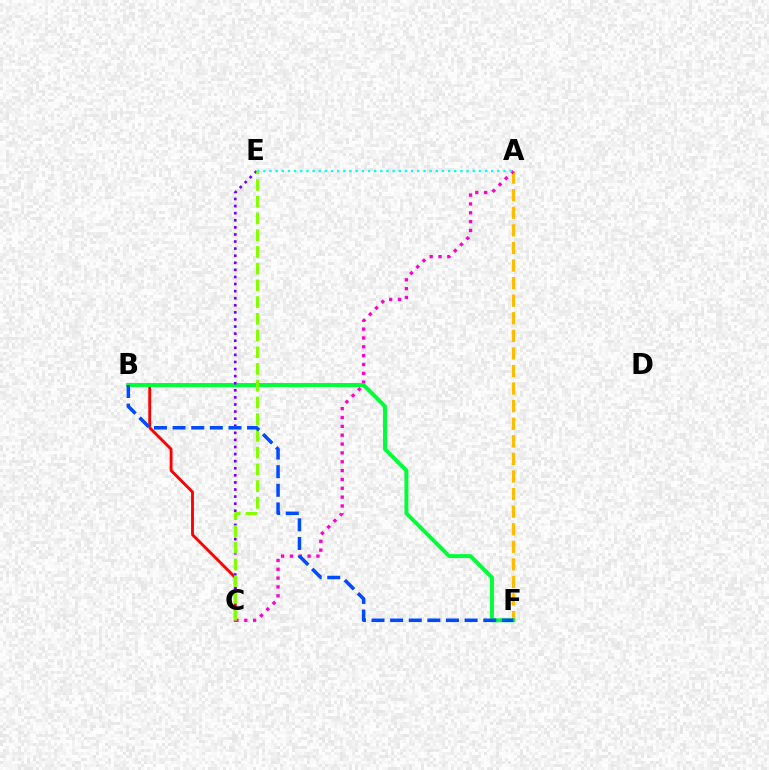{('A', 'F'): [{'color': '#ffbd00', 'line_style': 'dashed', 'thickness': 2.39}], ('B', 'C'): [{'color': '#ff0000', 'line_style': 'solid', 'thickness': 2.06}], ('A', 'C'): [{'color': '#ff00cf', 'line_style': 'dotted', 'thickness': 2.4}], ('B', 'F'): [{'color': '#00ff39', 'line_style': 'solid', 'thickness': 2.86}, {'color': '#004bff', 'line_style': 'dashed', 'thickness': 2.53}], ('C', 'E'): [{'color': '#7200ff', 'line_style': 'dotted', 'thickness': 1.92}, {'color': '#84ff00', 'line_style': 'dashed', 'thickness': 2.27}], ('A', 'E'): [{'color': '#00fff6', 'line_style': 'dotted', 'thickness': 1.67}]}